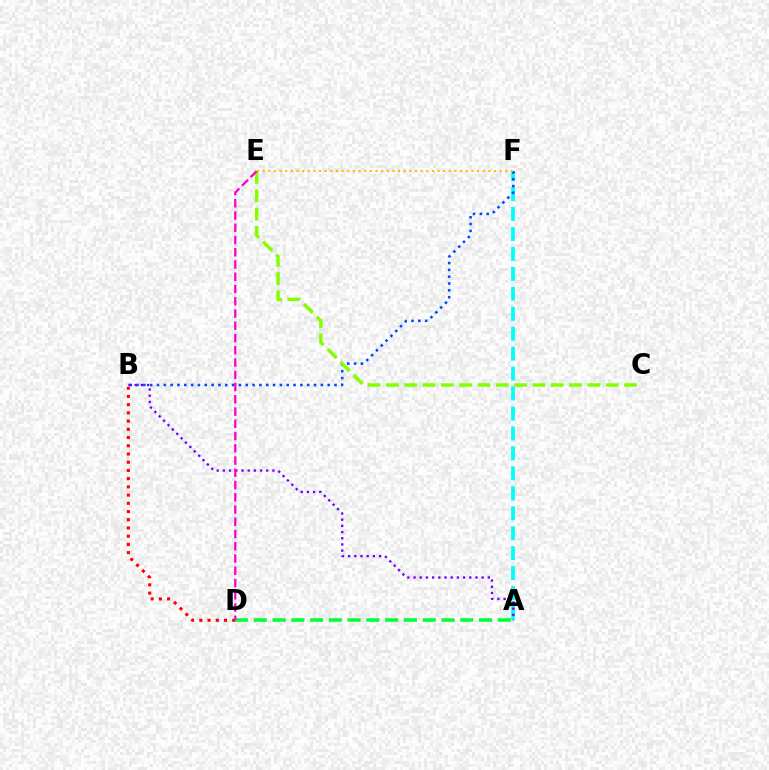{('A', 'F'): [{'color': '#00fff6', 'line_style': 'dashed', 'thickness': 2.71}], ('B', 'D'): [{'color': '#ff0000', 'line_style': 'dotted', 'thickness': 2.23}], ('B', 'F'): [{'color': '#004bff', 'line_style': 'dotted', 'thickness': 1.86}], ('A', 'D'): [{'color': '#00ff39', 'line_style': 'dashed', 'thickness': 2.55}], ('A', 'B'): [{'color': '#7200ff', 'line_style': 'dotted', 'thickness': 1.68}], ('C', 'E'): [{'color': '#84ff00', 'line_style': 'dashed', 'thickness': 2.49}], ('D', 'E'): [{'color': '#ff00cf', 'line_style': 'dashed', 'thickness': 1.66}], ('E', 'F'): [{'color': '#ffbd00', 'line_style': 'dotted', 'thickness': 1.53}]}